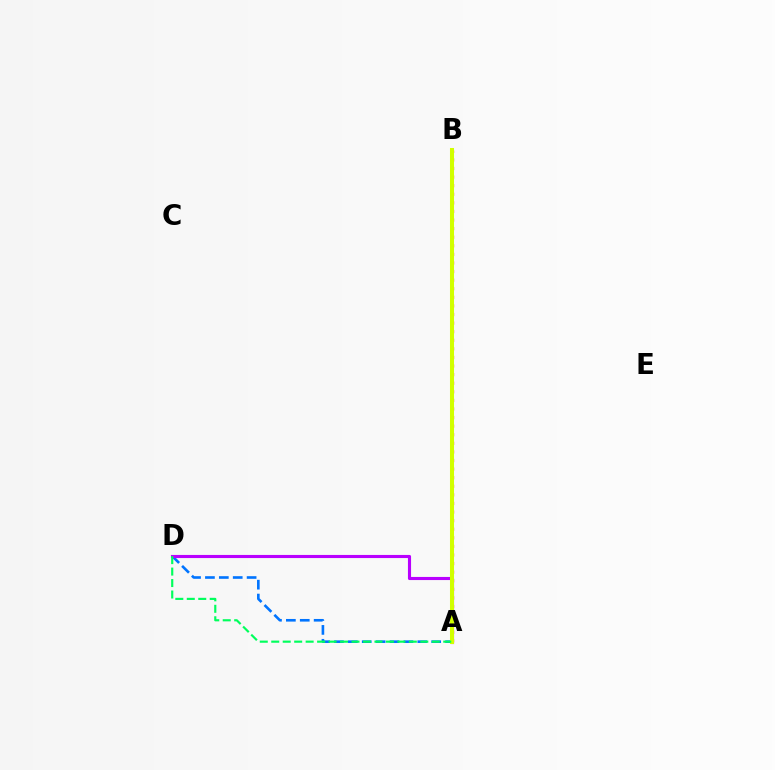{('A', 'D'): [{'color': '#0074ff', 'line_style': 'dashed', 'thickness': 1.89}, {'color': '#b900ff', 'line_style': 'solid', 'thickness': 2.24}, {'color': '#00ff5c', 'line_style': 'dashed', 'thickness': 1.56}], ('A', 'B'): [{'color': '#ff0000', 'line_style': 'dotted', 'thickness': 2.33}, {'color': '#d1ff00', 'line_style': 'solid', 'thickness': 2.91}]}